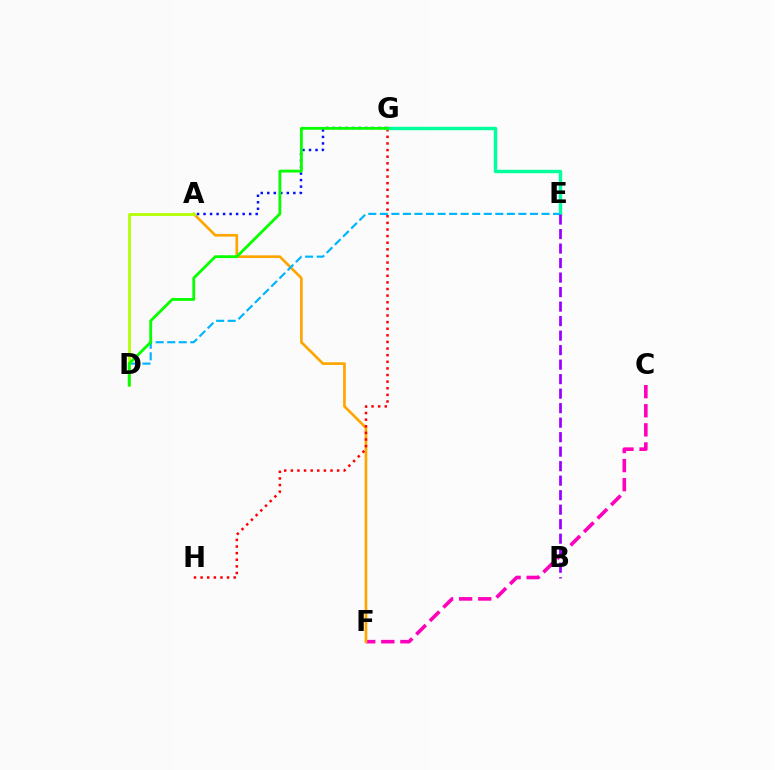{('C', 'F'): [{'color': '#ff00bd', 'line_style': 'dashed', 'thickness': 2.59}], ('A', 'F'): [{'color': '#ffa500', 'line_style': 'solid', 'thickness': 1.93}], ('A', 'G'): [{'color': '#0010ff', 'line_style': 'dotted', 'thickness': 1.77}], ('G', 'H'): [{'color': '#ff0000', 'line_style': 'dotted', 'thickness': 1.8}], ('E', 'G'): [{'color': '#00ff9d', 'line_style': 'solid', 'thickness': 2.46}], ('A', 'D'): [{'color': '#b3ff00', 'line_style': 'solid', 'thickness': 2.0}], ('B', 'E'): [{'color': '#9b00ff', 'line_style': 'dashed', 'thickness': 1.97}], ('D', 'E'): [{'color': '#00b5ff', 'line_style': 'dashed', 'thickness': 1.57}], ('D', 'G'): [{'color': '#08ff00', 'line_style': 'solid', 'thickness': 2.03}]}